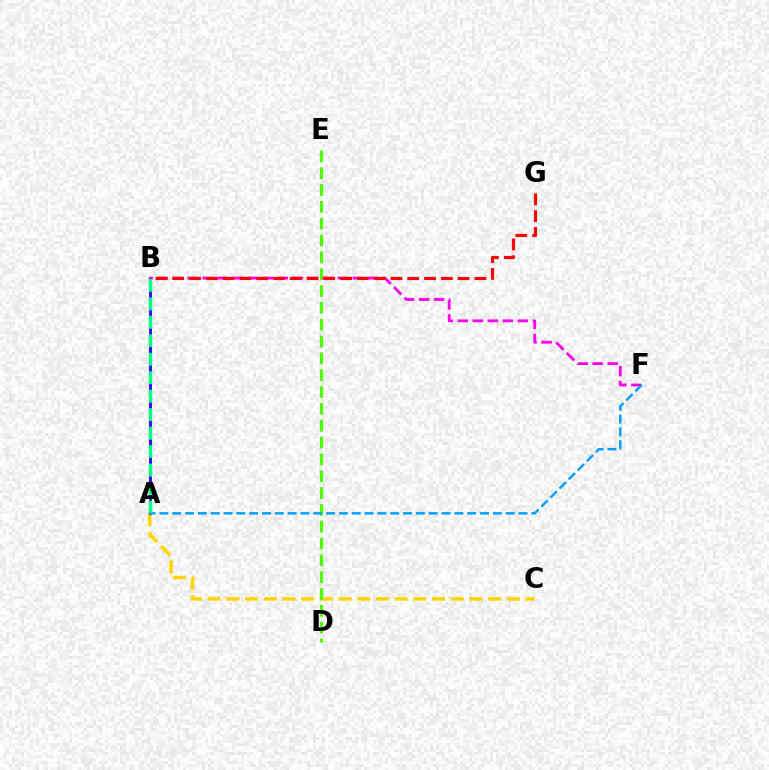{('A', 'C'): [{'color': '#ffd500', 'line_style': 'dashed', 'thickness': 2.54}], ('D', 'E'): [{'color': '#4fff00', 'line_style': 'dashed', 'thickness': 2.29}], ('A', 'B'): [{'color': '#3700ff', 'line_style': 'solid', 'thickness': 2.08}, {'color': '#00ff86', 'line_style': 'dashed', 'thickness': 2.51}], ('B', 'F'): [{'color': '#ff00ed', 'line_style': 'dashed', 'thickness': 2.04}], ('A', 'F'): [{'color': '#009eff', 'line_style': 'dashed', 'thickness': 1.74}], ('B', 'G'): [{'color': '#ff0000', 'line_style': 'dashed', 'thickness': 2.28}]}